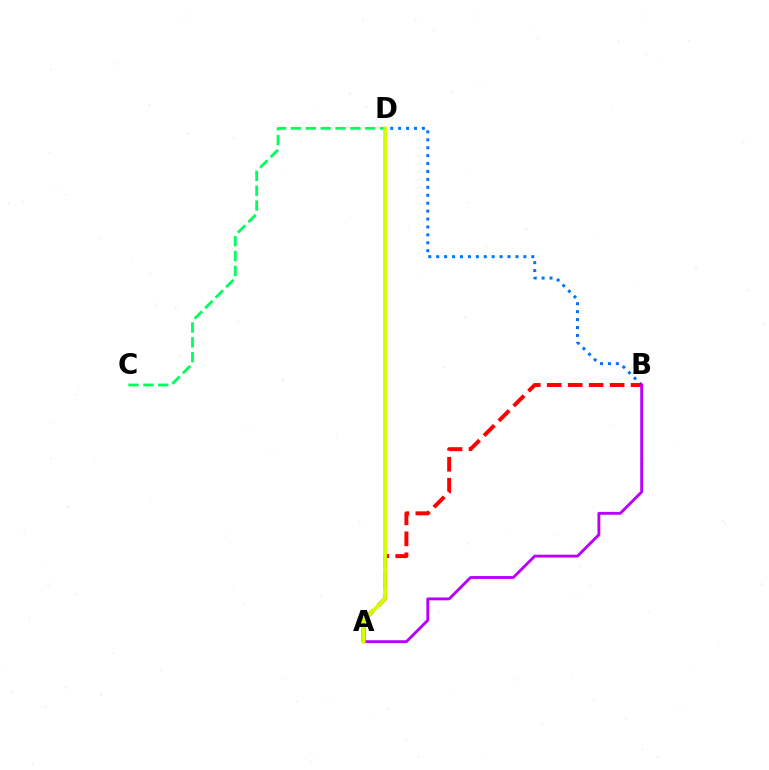{('B', 'D'): [{'color': '#0074ff', 'line_style': 'dotted', 'thickness': 2.15}], ('A', 'B'): [{'color': '#ff0000', 'line_style': 'dashed', 'thickness': 2.85}, {'color': '#b900ff', 'line_style': 'solid', 'thickness': 2.07}], ('C', 'D'): [{'color': '#00ff5c', 'line_style': 'dashed', 'thickness': 2.02}], ('A', 'D'): [{'color': '#d1ff00', 'line_style': 'solid', 'thickness': 2.77}]}